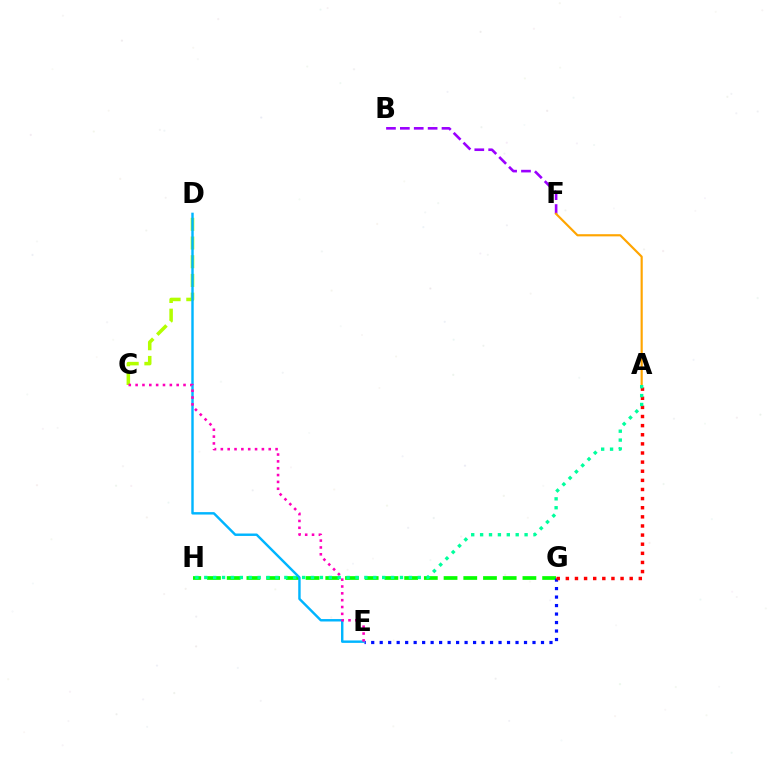{('B', 'F'): [{'color': '#9b00ff', 'line_style': 'dashed', 'thickness': 1.89}], ('G', 'H'): [{'color': '#08ff00', 'line_style': 'dashed', 'thickness': 2.68}], ('E', 'G'): [{'color': '#0010ff', 'line_style': 'dotted', 'thickness': 2.31}], ('C', 'D'): [{'color': '#b3ff00', 'line_style': 'dashed', 'thickness': 2.54}], ('D', 'E'): [{'color': '#00b5ff', 'line_style': 'solid', 'thickness': 1.75}], ('C', 'E'): [{'color': '#ff00bd', 'line_style': 'dotted', 'thickness': 1.86}], ('A', 'G'): [{'color': '#ff0000', 'line_style': 'dotted', 'thickness': 2.48}], ('A', 'F'): [{'color': '#ffa500', 'line_style': 'solid', 'thickness': 1.56}], ('A', 'H'): [{'color': '#00ff9d', 'line_style': 'dotted', 'thickness': 2.42}]}